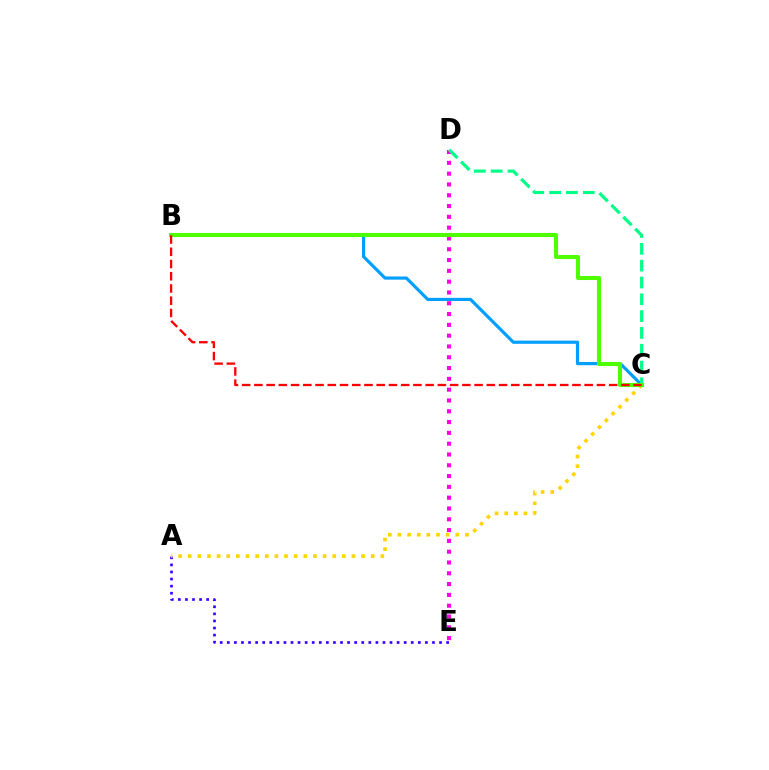{('B', 'C'): [{'color': '#009eff', 'line_style': 'solid', 'thickness': 2.29}, {'color': '#4fff00', 'line_style': 'solid', 'thickness': 2.93}, {'color': '#ff0000', 'line_style': 'dashed', 'thickness': 1.66}], ('A', 'E'): [{'color': '#3700ff', 'line_style': 'dotted', 'thickness': 1.92}], ('D', 'E'): [{'color': '#ff00ed', 'line_style': 'dotted', 'thickness': 2.93}], ('C', 'D'): [{'color': '#00ff86', 'line_style': 'dashed', 'thickness': 2.29}], ('A', 'C'): [{'color': '#ffd500', 'line_style': 'dotted', 'thickness': 2.62}]}